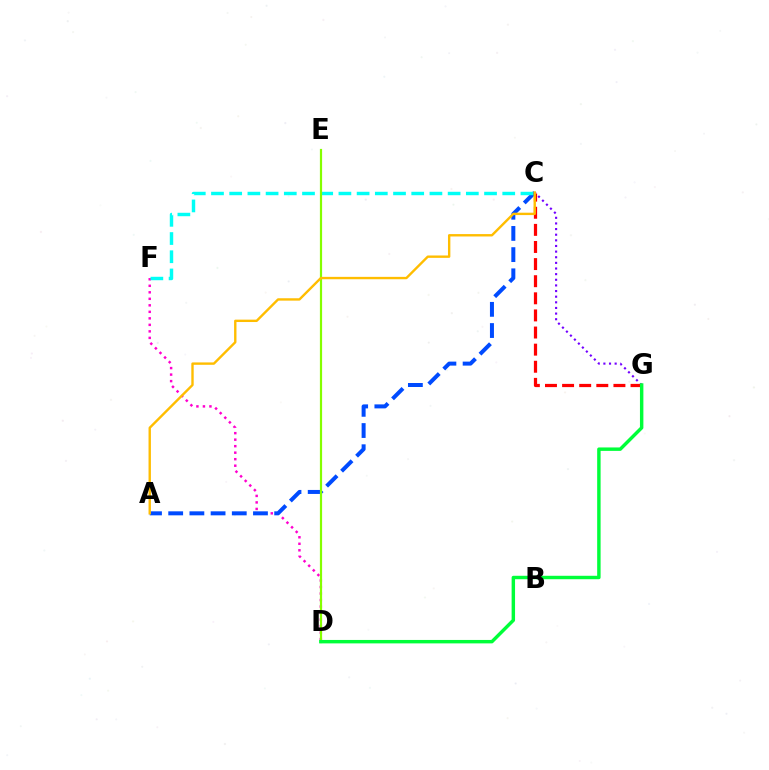{('C', 'G'): [{'color': '#7200ff', 'line_style': 'dotted', 'thickness': 1.53}, {'color': '#ff0000', 'line_style': 'dashed', 'thickness': 2.32}], ('D', 'F'): [{'color': '#ff00cf', 'line_style': 'dotted', 'thickness': 1.77}], ('A', 'C'): [{'color': '#004bff', 'line_style': 'dashed', 'thickness': 2.88}, {'color': '#ffbd00', 'line_style': 'solid', 'thickness': 1.72}], ('C', 'F'): [{'color': '#00fff6', 'line_style': 'dashed', 'thickness': 2.47}], ('D', 'E'): [{'color': '#84ff00', 'line_style': 'solid', 'thickness': 1.59}], ('D', 'G'): [{'color': '#00ff39', 'line_style': 'solid', 'thickness': 2.47}]}